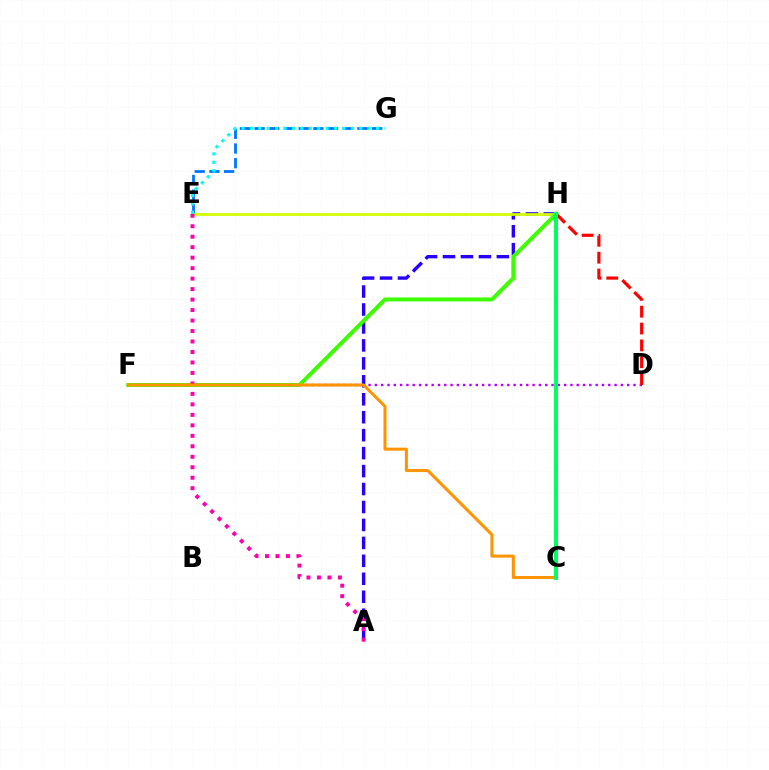{('A', 'H'): [{'color': '#2500ff', 'line_style': 'dashed', 'thickness': 2.44}], ('E', 'G'): [{'color': '#0074ff', 'line_style': 'dashed', 'thickness': 2.0}, {'color': '#00fff6', 'line_style': 'dotted', 'thickness': 2.29}], ('E', 'H'): [{'color': '#d1ff00', 'line_style': 'solid', 'thickness': 1.98}], ('D', 'F'): [{'color': '#b900ff', 'line_style': 'dotted', 'thickness': 1.71}], ('D', 'H'): [{'color': '#ff0000', 'line_style': 'dashed', 'thickness': 2.29}], ('F', 'H'): [{'color': '#3dff00', 'line_style': 'solid', 'thickness': 2.88}], ('A', 'E'): [{'color': '#ff00ac', 'line_style': 'dotted', 'thickness': 2.85}], ('C', 'F'): [{'color': '#ff9400', 'line_style': 'solid', 'thickness': 2.18}], ('C', 'H'): [{'color': '#00ff5c', 'line_style': 'solid', 'thickness': 2.85}]}